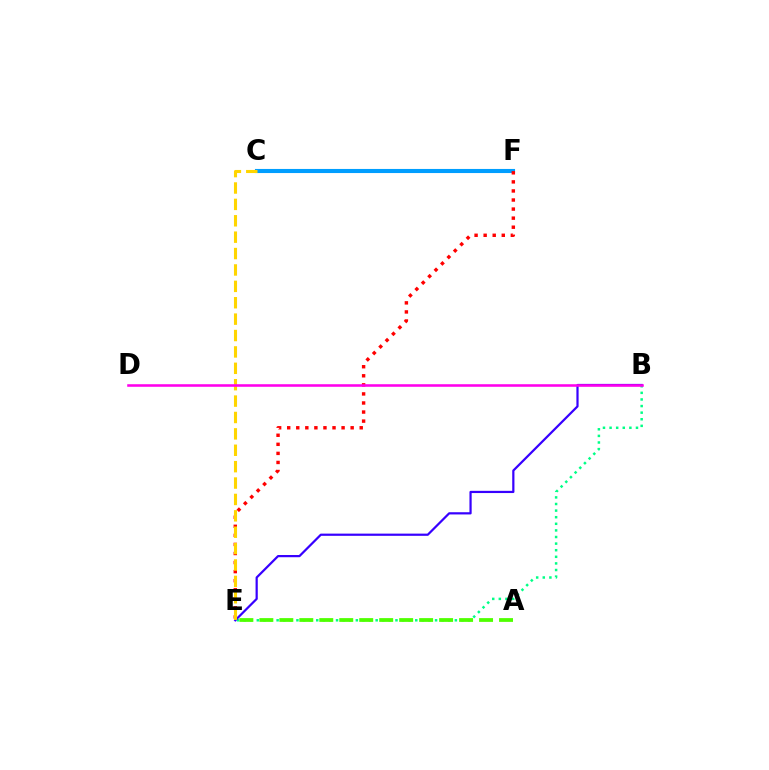{('B', 'E'): [{'color': '#00ff86', 'line_style': 'dotted', 'thickness': 1.79}, {'color': '#3700ff', 'line_style': 'solid', 'thickness': 1.59}], ('C', 'F'): [{'color': '#009eff', 'line_style': 'solid', 'thickness': 2.95}], ('A', 'E'): [{'color': '#4fff00', 'line_style': 'dashed', 'thickness': 2.71}], ('E', 'F'): [{'color': '#ff0000', 'line_style': 'dotted', 'thickness': 2.46}], ('C', 'E'): [{'color': '#ffd500', 'line_style': 'dashed', 'thickness': 2.23}], ('B', 'D'): [{'color': '#ff00ed', 'line_style': 'solid', 'thickness': 1.85}]}